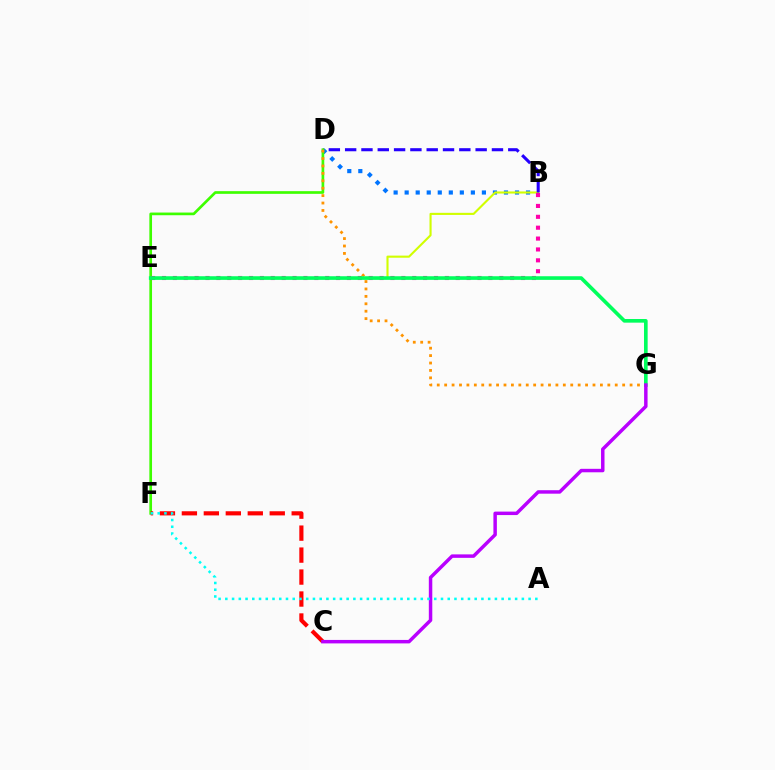{('B', 'D'): [{'color': '#0074ff', 'line_style': 'dotted', 'thickness': 3.0}, {'color': '#2500ff', 'line_style': 'dashed', 'thickness': 2.22}], ('B', 'E'): [{'color': '#d1ff00', 'line_style': 'solid', 'thickness': 1.52}, {'color': '#ff00ac', 'line_style': 'dotted', 'thickness': 2.96}], ('D', 'F'): [{'color': '#3dff00', 'line_style': 'solid', 'thickness': 1.93}], ('D', 'G'): [{'color': '#ff9400', 'line_style': 'dotted', 'thickness': 2.02}], ('C', 'F'): [{'color': '#ff0000', 'line_style': 'dashed', 'thickness': 2.98}], ('E', 'G'): [{'color': '#00ff5c', 'line_style': 'solid', 'thickness': 2.62}], ('C', 'G'): [{'color': '#b900ff', 'line_style': 'solid', 'thickness': 2.5}], ('A', 'F'): [{'color': '#00fff6', 'line_style': 'dotted', 'thickness': 1.83}]}